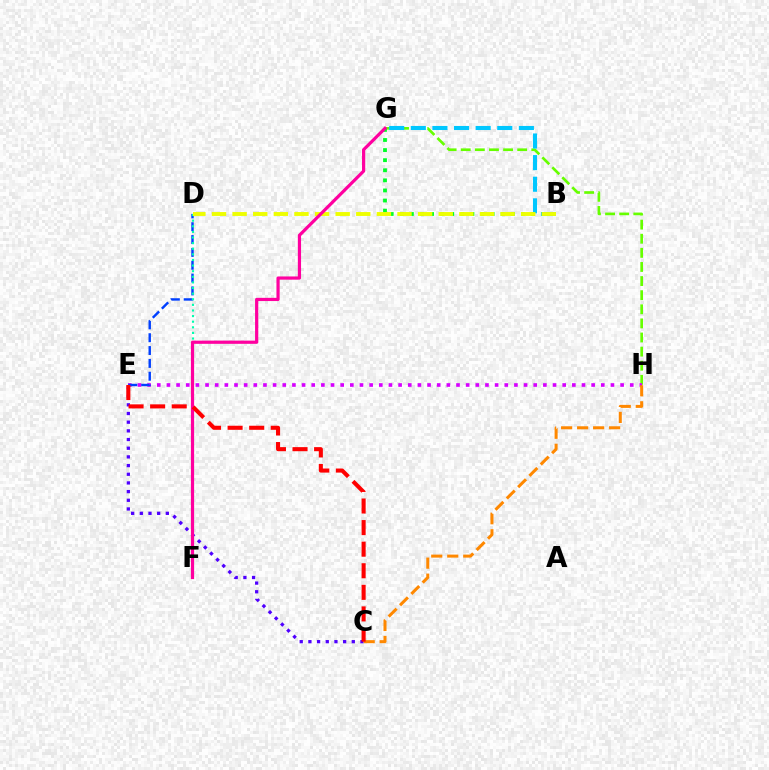{('C', 'E'): [{'color': '#4f00ff', 'line_style': 'dotted', 'thickness': 2.36}, {'color': '#ff0000', 'line_style': 'dashed', 'thickness': 2.93}], ('G', 'H'): [{'color': '#66ff00', 'line_style': 'dashed', 'thickness': 1.92}], ('B', 'G'): [{'color': '#00ff27', 'line_style': 'dotted', 'thickness': 2.74}, {'color': '#00c7ff', 'line_style': 'dashed', 'thickness': 2.94}], ('E', 'H'): [{'color': '#d600ff', 'line_style': 'dotted', 'thickness': 2.62}], ('D', 'E'): [{'color': '#003fff', 'line_style': 'dashed', 'thickness': 1.74}], ('C', 'H'): [{'color': '#ff8800', 'line_style': 'dashed', 'thickness': 2.17}], ('D', 'F'): [{'color': '#00ffaf', 'line_style': 'dotted', 'thickness': 1.52}], ('B', 'D'): [{'color': '#eeff00', 'line_style': 'dashed', 'thickness': 2.8}], ('F', 'G'): [{'color': '#ff00a0', 'line_style': 'solid', 'thickness': 2.3}]}